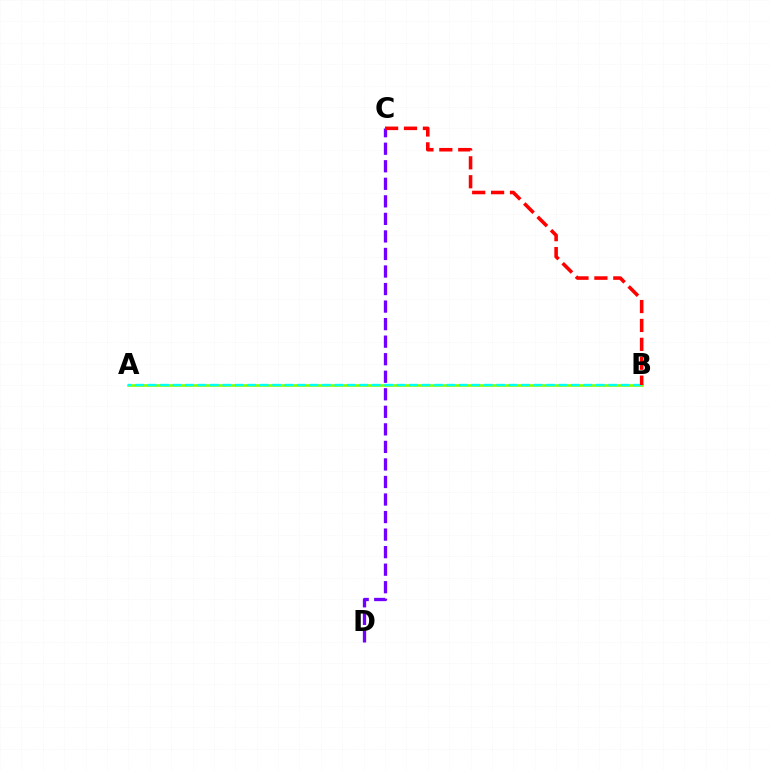{('C', 'D'): [{'color': '#7200ff', 'line_style': 'dashed', 'thickness': 2.38}], ('A', 'B'): [{'color': '#84ff00', 'line_style': 'solid', 'thickness': 1.91}, {'color': '#00fff6', 'line_style': 'dashed', 'thickness': 1.69}], ('B', 'C'): [{'color': '#ff0000', 'line_style': 'dashed', 'thickness': 2.57}]}